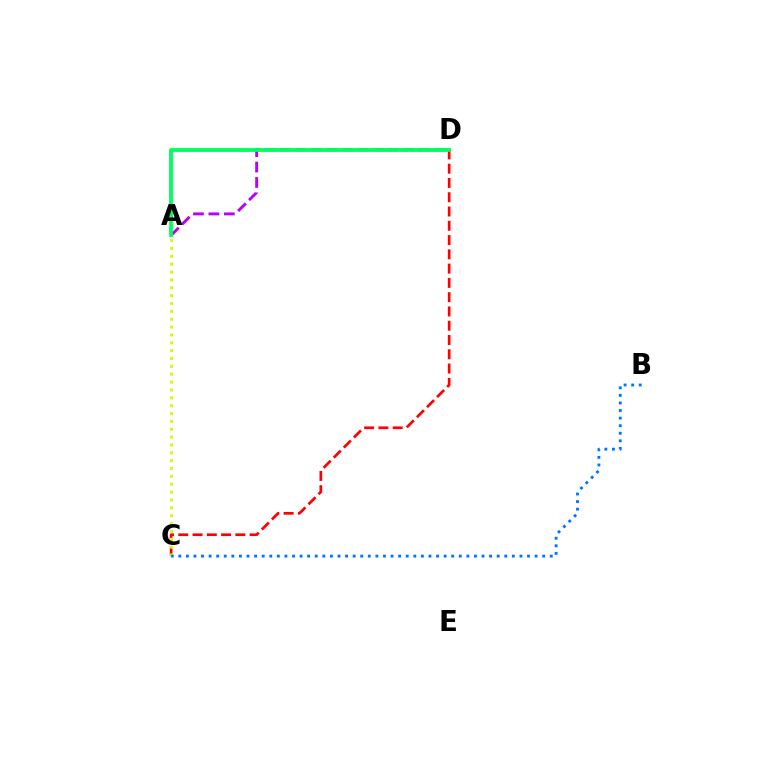{('A', 'D'): [{'color': '#b900ff', 'line_style': 'dashed', 'thickness': 2.09}, {'color': '#00ff5c', 'line_style': 'solid', 'thickness': 2.75}], ('C', 'D'): [{'color': '#ff0000', 'line_style': 'dashed', 'thickness': 1.94}], ('A', 'C'): [{'color': '#d1ff00', 'line_style': 'dotted', 'thickness': 2.14}], ('B', 'C'): [{'color': '#0074ff', 'line_style': 'dotted', 'thickness': 2.06}]}